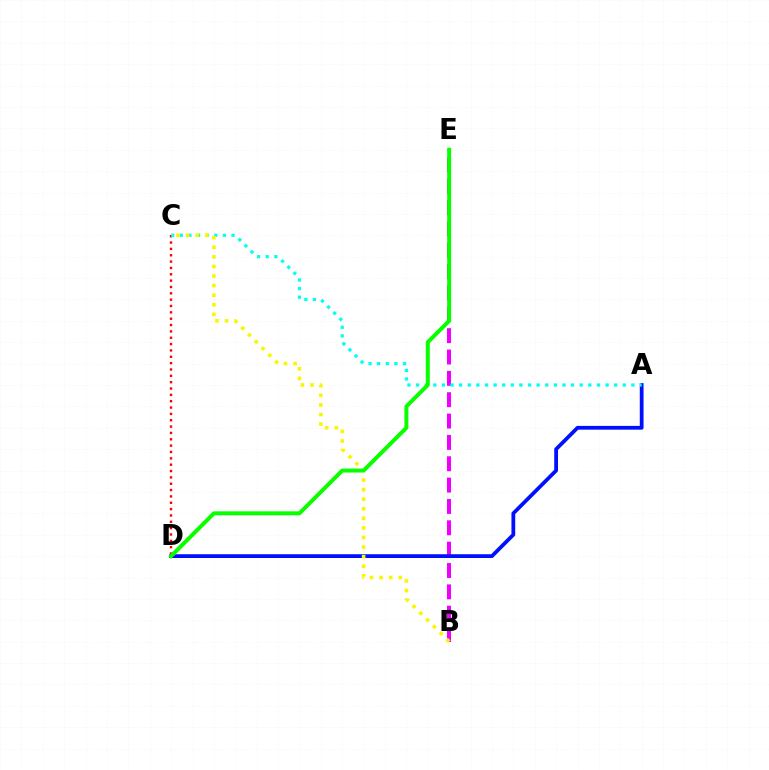{('B', 'E'): [{'color': '#ee00ff', 'line_style': 'dashed', 'thickness': 2.9}], ('A', 'D'): [{'color': '#0010ff', 'line_style': 'solid', 'thickness': 2.72}], ('C', 'D'): [{'color': '#ff0000', 'line_style': 'dotted', 'thickness': 1.72}], ('A', 'C'): [{'color': '#00fff6', 'line_style': 'dotted', 'thickness': 2.34}], ('B', 'C'): [{'color': '#fcf500', 'line_style': 'dotted', 'thickness': 2.6}], ('D', 'E'): [{'color': '#08ff00', 'line_style': 'solid', 'thickness': 2.87}]}